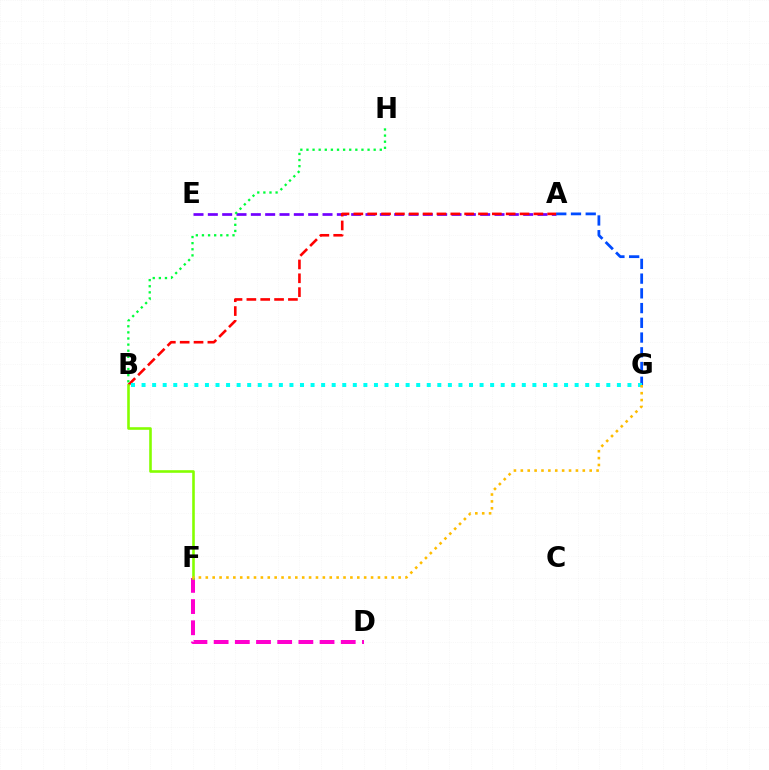{('D', 'F'): [{'color': '#ff00cf', 'line_style': 'dashed', 'thickness': 2.88}], ('A', 'E'): [{'color': '#7200ff', 'line_style': 'dashed', 'thickness': 1.95}], ('A', 'G'): [{'color': '#004bff', 'line_style': 'dashed', 'thickness': 2.0}], ('A', 'B'): [{'color': '#ff0000', 'line_style': 'dashed', 'thickness': 1.88}], ('B', 'F'): [{'color': '#84ff00', 'line_style': 'solid', 'thickness': 1.87}], ('B', 'H'): [{'color': '#00ff39', 'line_style': 'dotted', 'thickness': 1.66}], ('B', 'G'): [{'color': '#00fff6', 'line_style': 'dotted', 'thickness': 2.87}], ('F', 'G'): [{'color': '#ffbd00', 'line_style': 'dotted', 'thickness': 1.87}]}